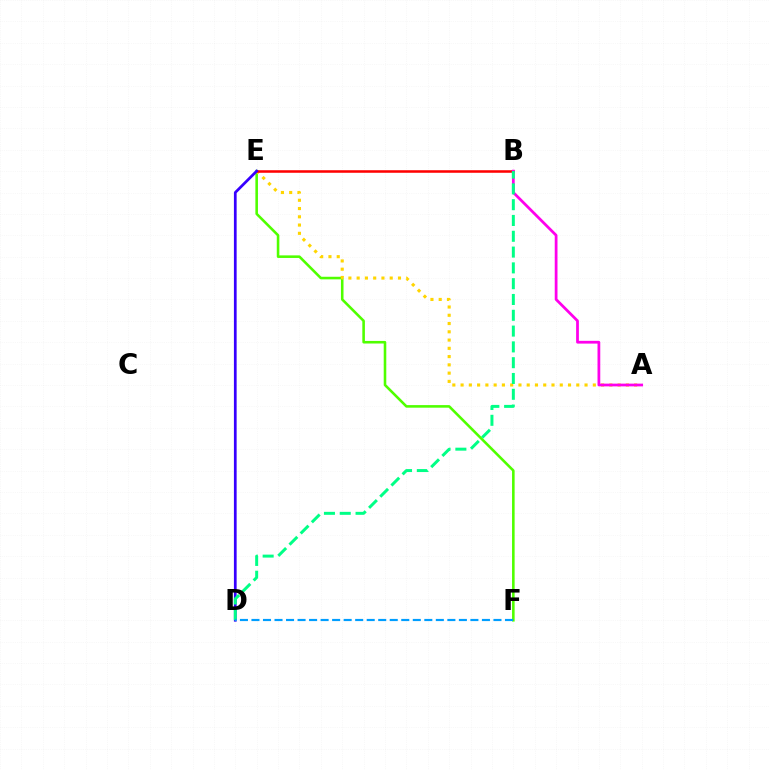{('E', 'F'): [{'color': '#4fff00', 'line_style': 'solid', 'thickness': 1.86}], ('A', 'E'): [{'color': '#ffd500', 'line_style': 'dotted', 'thickness': 2.25}], ('B', 'E'): [{'color': '#ff0000', 'line_style': 'solid', 'thickness': 1.83}], ('D', 'E'): [{'color': '#3700ff', 'line_style': 'solid', 'thickness': 1.96}], ('A', 'B'): [{'color': '#ff00ed', 'line_style': 'solid', 'thickness': 1.99}], ('B', 'D'): [{'color': '#00ff86', 'line_style': 'dashed', 'thickness': 2.15}], ('D', 'F'): [{'color': '#009eff', 'line_style': 'dashed', 'thickness': 1.57}]}